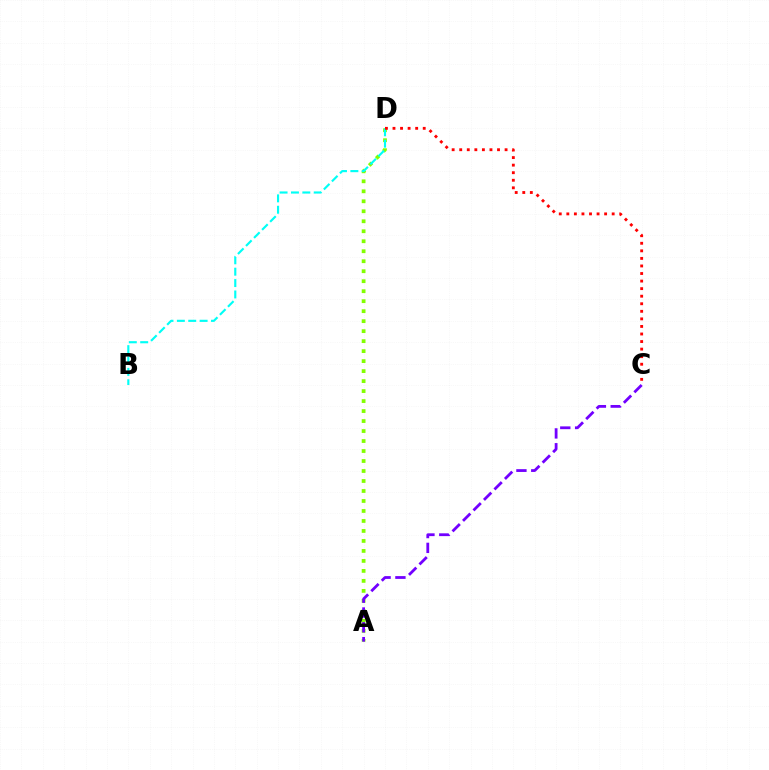{('A', 'D'): [{'color': '#84ff00', 'line_style': 'dotted', 'thickness': 2.71}], ('B', 'D'): [{'color': '#00fff6', 'line_style': 'dashed', 'thickness': 1.55}], ('C', 'D'): [{'color': '#ff0000', 'line_style': 'dotted', 'thickness': 2.05}], ('A', 'C'): [{'color': '#7200ff', 'line_style': 'dashed', 'thickness': 2.01}]}